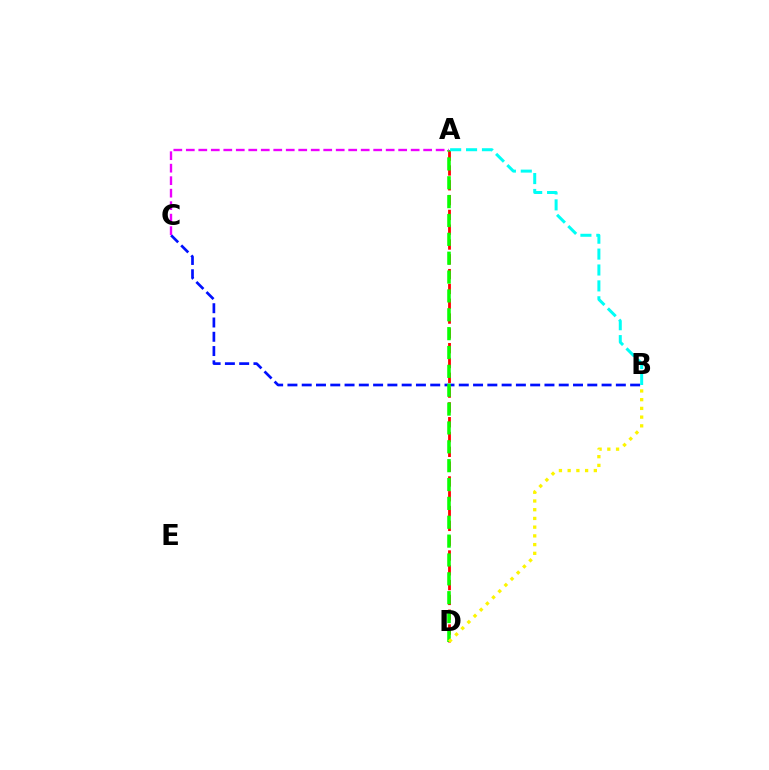{('B', 'C'): [{'color': '#0010ff', 'line_style': 'dashed', 'thickness': 1.94}], ('A', 'D'): [{'color': '#ff0000', 'line_style': 'dashed', 'thickness': 2.01}, {'color': '#08ff00', 'line_style': 'dashed', 'thickness': 2.56}], ('A', 'B'): [{'color': '#00fff6', 'line_style': 'dashed', 'thickness': 2.16}], ('B', 'D'): [{'color': '#fcf500', 'line_style': 'dotted', 'thickness': 2.37}], ('A', 'C'): [{'color': '#ee00ff', 'line_style': 'dashed', 'thickness': 1.7}]}